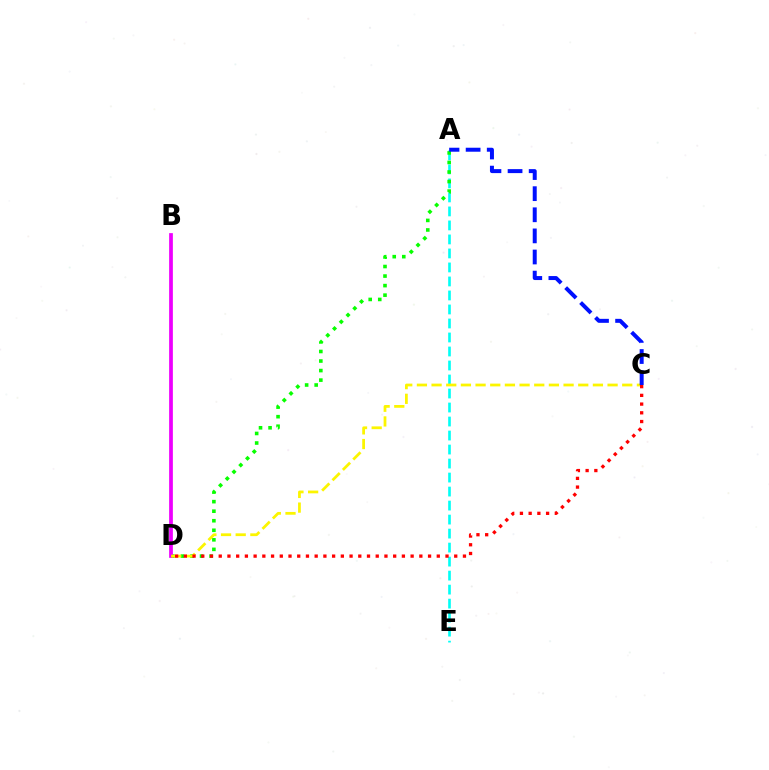{('A', 'E'): [{'color': '#00fff6', 'line_style': 'dashed', 'thickness': 1.9}], ('A', 'D'): [{'color': '#08ff00', 'line_style': 'dotted', 'thickness': 2.59}], ('B', 'D'): [{'color': '#ee00ff', 'line_style': 'solid', 'thickness': 2.7}], ('C', 'D'): [{'color': '#fcf500', 'line_style': 'dashed', 'thickness': 1.99}, {'color': '#ff0000', 'line_style': 'dotted', 'thickness': 2.37}], ('A', 'C'): [{'color': '#0010ff', 'line_style': 'dashed', 'thickness': 2.87}]}